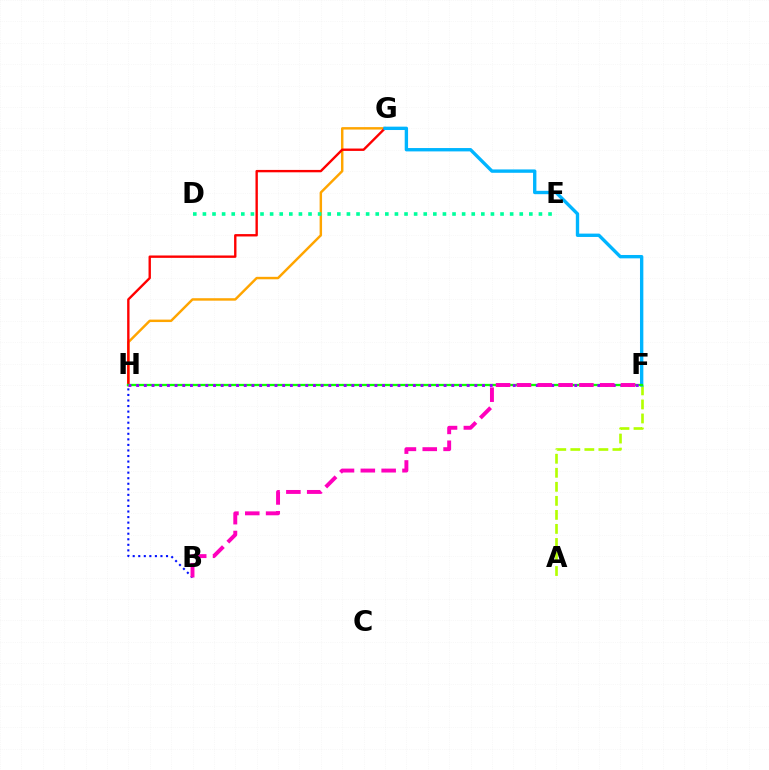{('G', 'H'): [{'color': '#ffa500', 'line_style': 'solid', 'thickness': 1.76}, {'color': '#ff0000', 'line_style': 'solid', 'thickness': 1.71}], ('A', 'F'): [{'color': '#b3ff00', 'line_style': 'dashed', 'thickness': 1.91}], ('D', 'E'): [{'color': '#00ff9d', 'line_style': 'dotted', 'thickness': 2.61}], ('F', 'G'): [{'color': '#00b5ff', 'line_style': 'solid', 'thickness': 2.42}], ('F', 'H'): [{'color': '#08ff00', 'line_style': 'solid', 'thickness': 1.65}, {'color': '#9b00ff', 'line_style': 'dotted', 'thickness': 2.09}], ('B', 'H'): [{'color': '#0010ff', 'line_style': 'dotted', 'thickness': 1.51}], ('B', 'F'): [{'color': '#ff00bd', 'line_style': 'dashed', 'thickness': 2.83}]}